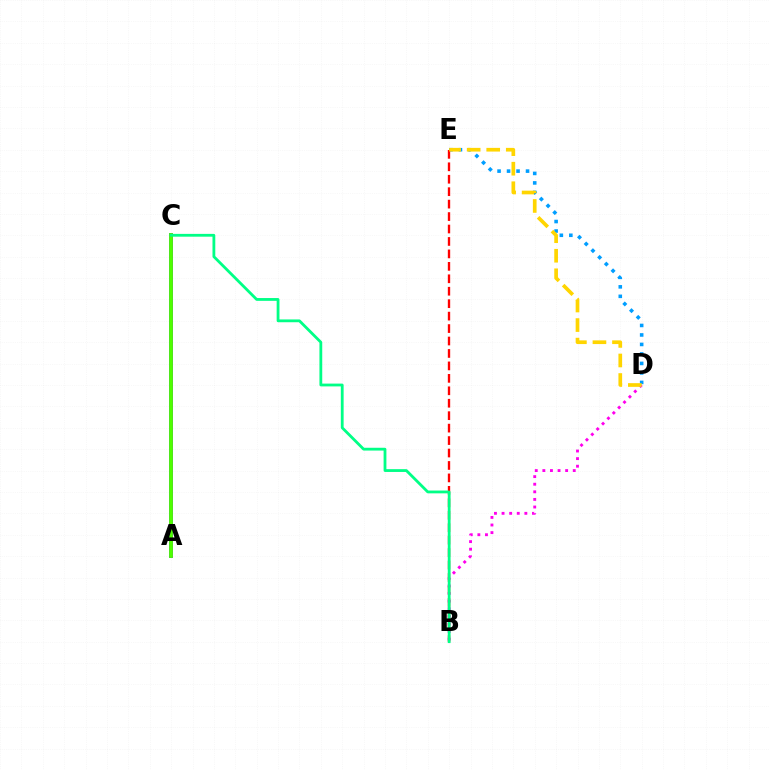{('D', 'E'): [{'color': '#009eff', 'line_style': 'dotted', 'thickness': 2.58}, {'color': '#ffd500', 'line_style': 'dashed', 'thickness': 2.66}], ('B', 'D'): [{'color': '#ff00ed', 'line_style': 'dotted', 'thickness': 2.06}], ('B', 'E'): [{'color': '#ff0000', 'line_style': 'dashed', 'thickness': 1.69}], ('A', 'C'): [{'color': '#3700ff', 'line_style': 'solid', 'thickness': 2.7}, {'color': '#4fff00', 'line_style': 'solid', 'thickness': 2.72}], ('B', 'C'): [{'color': '#00ff86', 'line_style': 'solid', 'thickness': 2.02}]}